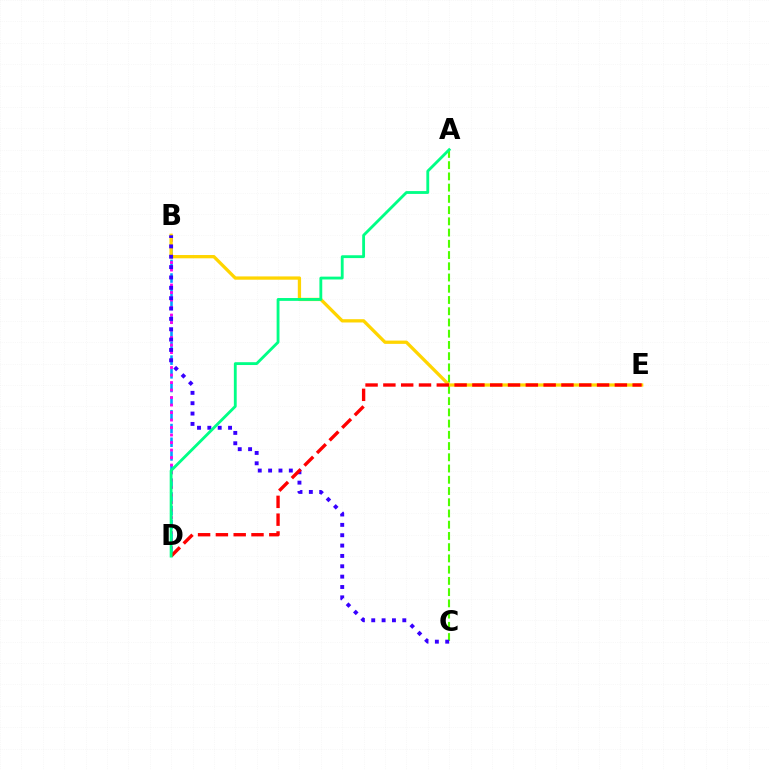{('B', 'D'): [{'color': '#009eff', 'line_style': 'dashed', 'thickness': 1.86}, {'color': '#ff00ed', 'line_style': 'dotted', 'thickness': 2.04}], ('A', 'C'): [{'color': '#4fff00', 'line_style': 'dashed', 'thickness': 1.53}], ('B', 'E'): [{'color': '#ffd500', 'line_style': 'solid', 'thickness': 2.36}], ('B', 'C'): [{'color': '#3700ff', 'line_style': 'dotted', 'thickness': 2.81}], ('D', 'E'): [{'color': '#ff0000', 'line_style': 'dashed', 'thickness': 2.42}], ('A', 'D'): [{'color': '#00ff86', 'line_style': 'solid', 'thickness': 2.04}]}